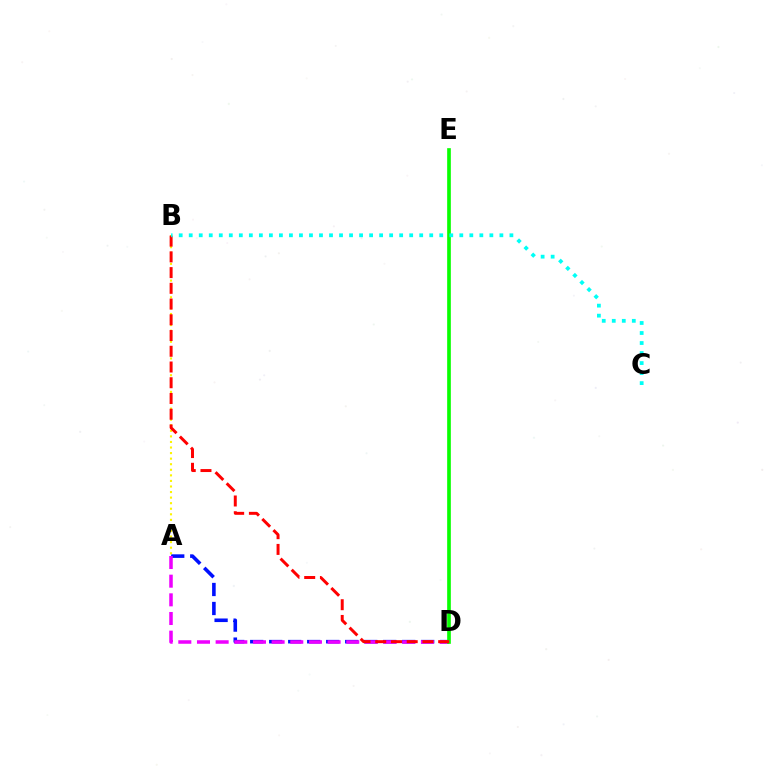{('A', 'D'): [{'color': '#0010ff', 'line_style': 'dashed', 'thickness': 2.58}, {'color': '#ee00ff', 'line_style': 'dashed', 'thickness': 2.54}], ('A', 'B'): [{'color': '#fcf500', 'line_style': 'dotted', 'thickness': 1.51}], ('D', 'E'): [{'color': '#08ff00', 'line_style': 'solid', 'thickness': 2.64}], ('B', 'D'): [{'color': '#ff0000', 'line_style': 'dashed', 'thickness': 2.14}], ('B', 'C'): [{'color': '#00fff6', 'line_style': 'dotted', 'thickness': 2.72}]}